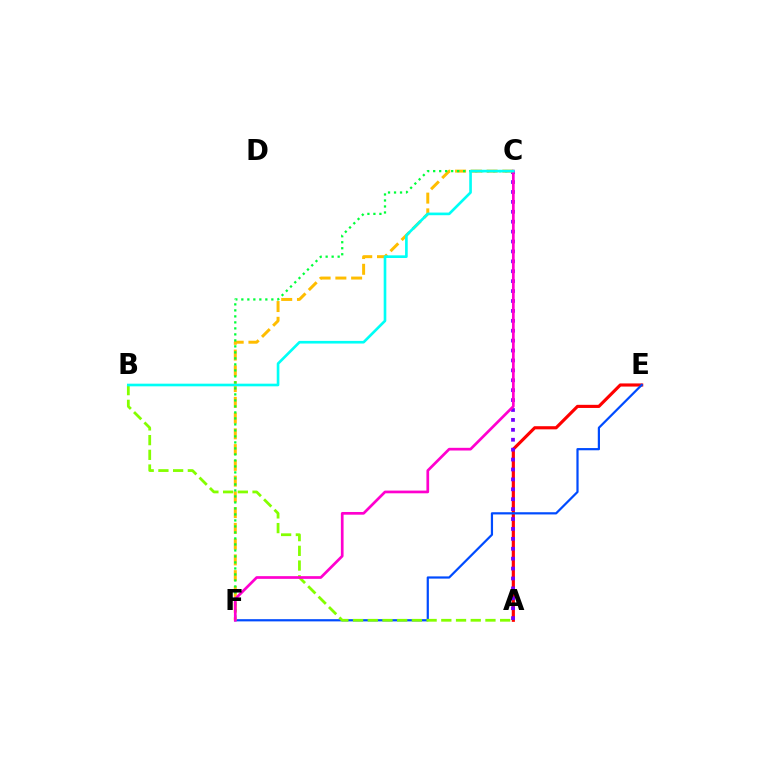{('A', 'E'): [{'color': '#ff0000', 'line_style': 'solid', 'thickness': 2.26}], ('E', 'F'): [{'color': '#004bff', 'line_style': 'solid', 'thickness': 1.59}], ('A', 'B'): [{'color': '#84ff00', 'line_style': 'dashed', 'thickness': 2.0}], ('A', 'C'): [{'color': '#7200ff', 'line_style': 'dotted', 'thickness': 2.69}], ('C', 'F'): [{'color': '#ffbd00', 'line_style': 'dashed', 'thickness': 2.14}, {'color': '#00ff39', 'line_style': 'dotted', 'thickness': 1.63}, {'color': '#ff00cf', 'line_style': 'solid', 'thickness': 1.94}], ('B', 'C'): [{'color': '#00fff6', 'line_style': 'solid', 'thickness': 1.91}]}